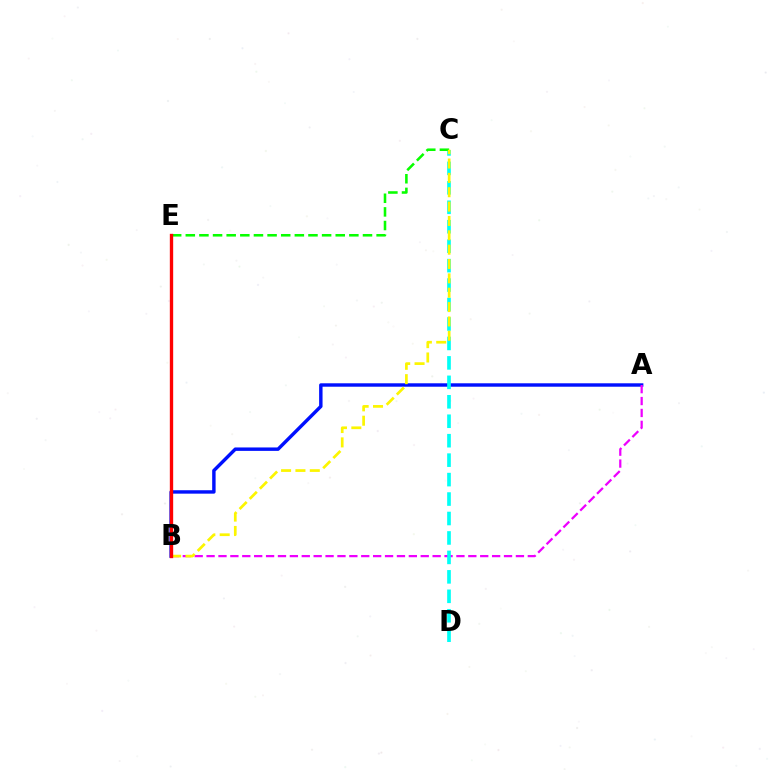{('A', 'B'): [{'color': '#0010ff', 'line_style': 'solid', 'thickness': 2.47}, {'color': '#ee00ff', 'line_style': 'dashed', 'thickness': 1.62}], ('C', 'D'): [{'color': '#00fff6', 'line_style': 'dashed', 'thickness': 2.64}], ('C', 'E'): [{'color': '#08ff00', 'line_style': 'dashed', 'thickness': 1.85}], ('B', 'C'): [{'color': '#fcf500', 'line_style': 'dashed', 'thickness': 1.95}], ('B', 'E'): [{'color': '#ff0000', 'line_style': 'solid', 'thickness': 2.41}]}